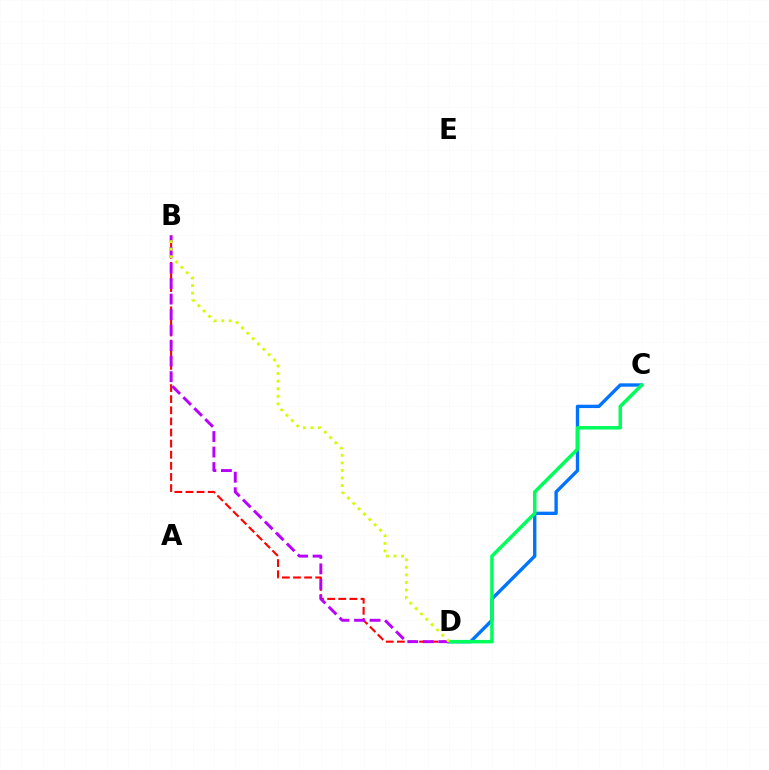{('B', 'D'): [{'color': '#ff0000', 'line_style': 'dashed', 'thickness': 1.51}, {'color': '#b900ff', 'line_style': 'dashed', 'thickness': 2.11}, {'color': '#d1ff00', 'line_style': 'dotted', 'thickness': 2.05}], ('C', 'D'): [{'color': '#0074ff', 'line_style': 'solid', 'thickness': 2.42}, {'color': '#00ff5c', 'line_style': 'solid', 'thickness': 2.52}]}